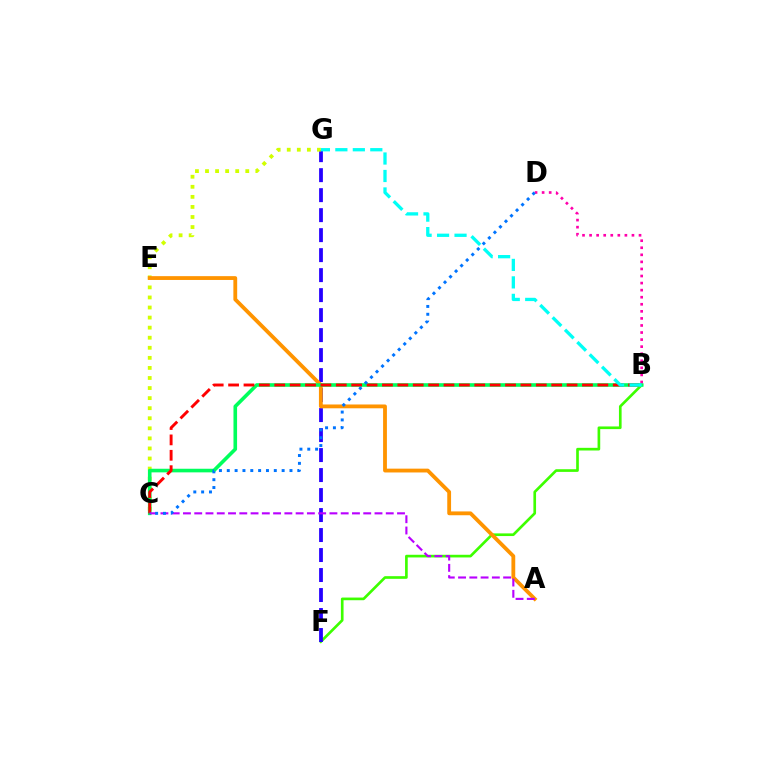{('B', 'F'): [{'color': '#3dff00', 'line_style': 'solid', 'thickness': 1.92}], ('F', 'G'): [{'color': '#2500ff', 'line_style': 'dashed', 'thickness': 2.72}], ('C', 'G'): [{'color': '#d1ff00', 'line_style': 'dotted', 'thickness': 2.73}], ('A', 'E'): [{'color': '#ff9400', 'line_style': 'solid', 'thickness': 2.75}], ('B', 'C'): [{'color': '#00ff5c', 'line_style': 'solid', 'thickness': 2.6}, {'color': '#ff0000', 'line_style': 'dashed', 'thickness': 2.09}], ('B', 'D'): [{'color': '#ff00ac', 'line_style': 'dotted', 'thickness': 1.92}], ('A', 'C'): [{'color': '#b900ff', 'line_style': 'dashed', 'thickness': 1.53}], ('B', 'G'): [{'color': '#00fff6', 'line_style': 'dashed', 'thickness': 2.37}], ('C', 'D'): [{'color': '#0074ff', 'line_style': 'dotted', 'thickness': 2.13}]}